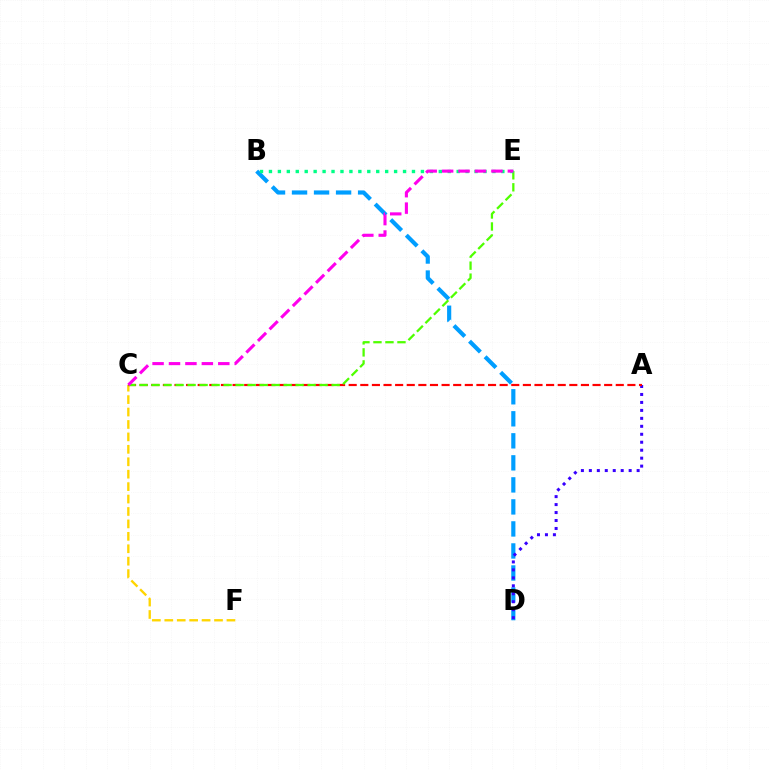{('B', 'D'): [{'color': '#009eff', 'line_style': 'dashed', 'thickness': 2.99}], ('C', 'F'): [{'color': '#ffd500', 'line_style': 'dashed', 'thickness': 1.69}], ('A', 'D'): [{'color': '#3700ff', 'line_style': 'dotted', 'thickness': 2.16}], ('A', 'C'): [{'color': '#ff0000', 'line_style': 'dashed', 'thickness': 1.58}], ('C', 'E'): [{'color': '#4fff00', 'line_style': 'dashed', 'thickness': 1.63}, {'color': '#ff00ed', 'line_style': 'dashed', 'thickness': 2.23}], ('B', 'E'): [{'color': '#00ff86', 'line_style': 'dotted', 'thickness': 2.43}]}